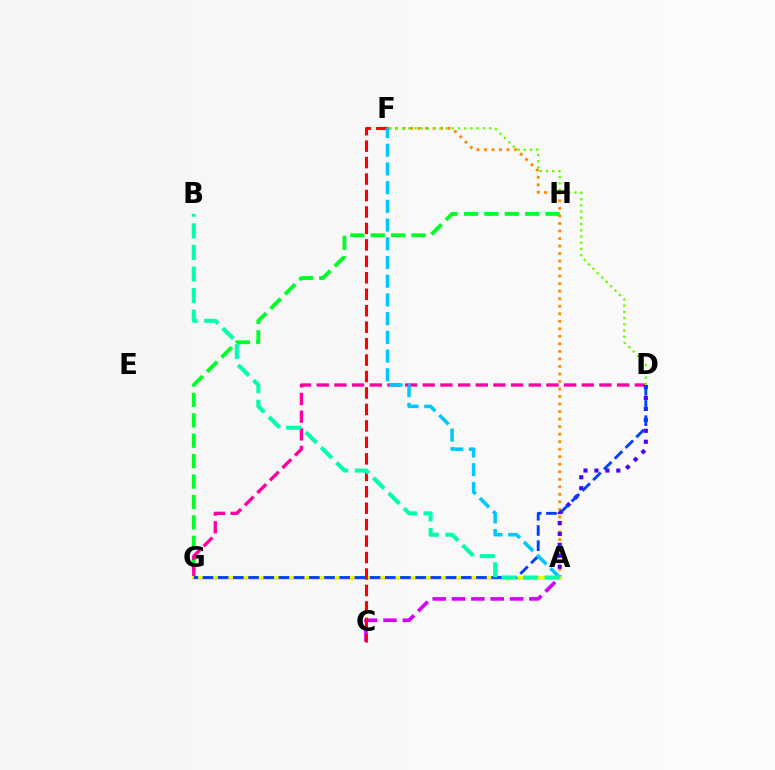{('A', 'F'): [{'color': '#ff8800', 'line_style': 'dotted', 'thickness': 2.04}, {'color': '#00c7ff', 'line_style': 'dashed', 'thickness': 2.54}], ('G', 'H'): [{'color': '#00ff27', 'line_style': 'dashed', 'thickness': 2.77}], ('A', 'C'): [{'color': '#d600ff', 'line_style': 'dashed', 'thickness': 2.63}], ('D', 'G'): [{'color': '#ff00a0', 'line_style': 'dashed', 'thickness': 2.4}, {'color': '#003fff', 'line_style': 'dashed', 'thickness': 2.06}], ('A', 'D'): [{'color': '#4f00ff', 'line_style': 'dotted', 'thickness': 2.97}], ('A', 'G'): [{'color': '#eeff00', 'line_style': 'solid', 'thickness': 2.91}], ('C', 'F'): [{'color': '#ff0000', 'line_style': 'dashed', 'thickness': 2.24}], ('D', 'F'): [{'color': '#66ff00', 'line_style': 'dotted', 'thickness': 1.69}], ('A', 'B'): [{'color': '#00ffaf', 'line_style': 'dashed', 'thickness': 2.93}]}